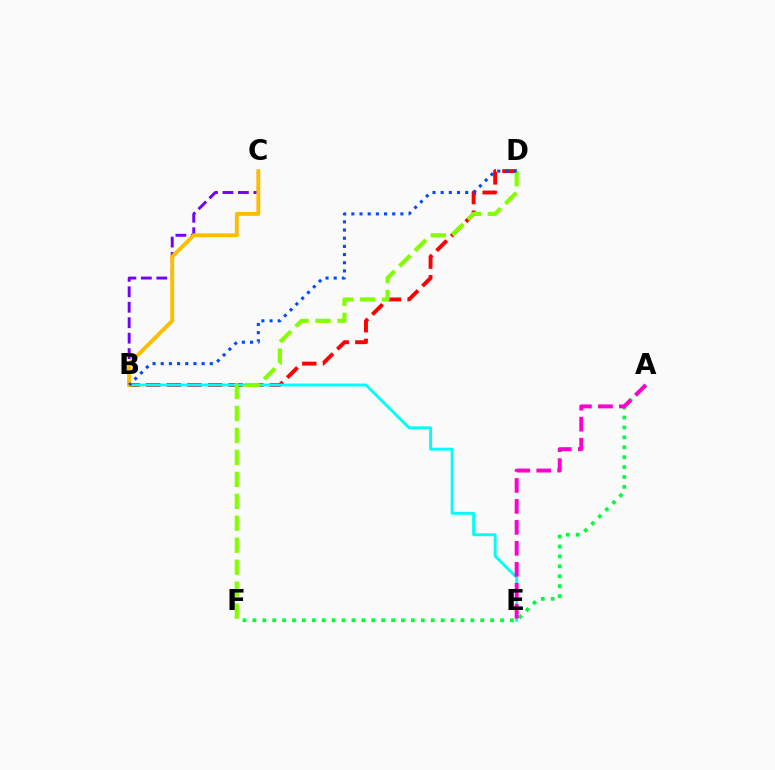{('B', 'D'): [{'color': '#ff0000', 'line_style': 'dashed', 'thickness': 2.8}, {'color': '#004bff', 'line_style': 'dotted', 'thickness': 2.22}], ('B', 'E'): [{'color': '#00fff6', 'line_style': 'solid', 'thickness': 2.08}], ('B', 'C'): [{'color': '#7200ff', 'line_style': 'dashed', 'thickness': 2.1}, {'color': '#ffbd00', 'line_style': 'solid', 'thickness': 2.8}], ('D', 'F'): [{'color': '#84ff00', 'line_style': 'dashed', 'thickness': 2.98}], ('A', 'F'): [{'color': '#00ff39', 'line_style': 'dotted', 'thickness': 2.69}], ('A', 'E'): [{'color': '#ff00cf', 'line_style': 'dashed', 'thickness': 2.85}]}